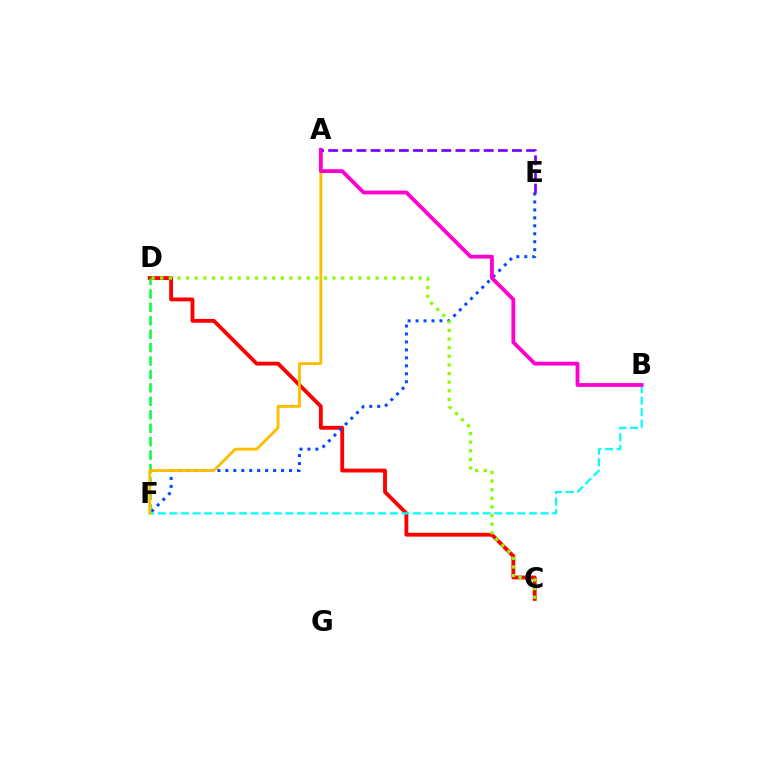{('C', 'D'): [{'color': '#ff0000', 'line_style': 'solid', 'thickness': 2.77}, {'color': '#84ff00', 'line_style': 'dotted', 'thickness': 2.34}], ('D', 'F'): [{'color': '#00ff39', 'line_style': 'dashed', 'thickness': 1.82}], ('E', 'F'): [{'color': '#004bff', 'line_style': 'dotted', 'thickness': 2.16}], ('B', 'F'): [{'color': '#00fff6', 'line_style': 'dashed', 'thickness': 1.58}], ('A', 'F'): [{'color': '#ffbd00', 'line_style': 'solid', 'thickness': 2.05}], ('A', 'B'): [{'color': '#ff00cf', 'line_style': 'solid', 'thickness': 2.75}], ('A', 'E'): [{'color': '#7200ff', 'line_style': 'dashed', 'thickness': 1.92}]}